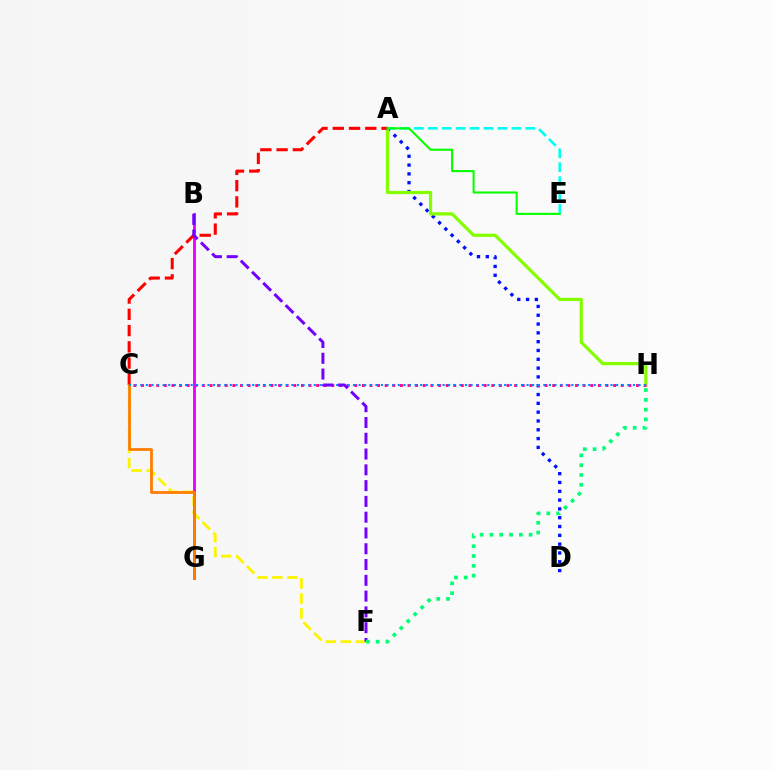{('A', 'D'): [{'color': '#0010ff', 'line_style': 'dotted', 'thickness': 2.39}], ('C', 'F'): [{'color': '#fcf500', 'line_style': 'dashed', 'thickness': 2.04}], ('A', 'H'): [{'color': '#84ff00', 'line_style': 'solid', 'thickness': 2.32}], ('C', 'H'): [{'color': '#ff0094', 'line_style': 'dotted', 'thickness': 2.07}, {'color': '#008cff', 'line_style': 'dotted', 'thickness': 1.52}], ('B', 'G'): [{'color': '#ee00ff', 'line_style': 'solid', 'thickness': 2.07}], ('A', 'C'): [{'color': '#ff0000', 'line_style': 'dashed', 'thickness': 2.21}], ('C', 'G'): [{'color': '#ff7c00', 'line_style': 'solid', 'thickness': 1.99}], ('A', 'E'): [{'color': '#00fff6', 'line_style': 'dashed', 'thickness': 1.89}, {'color': '#08ff00', 'line_style': 'solid', 'thickness': 1.51}], ('B', 'F'): [{'color': '#7200ff', 'line_style': 'dashed', 'thickness': 2.14}], ('F', 'H'): [{'color': '#00ff74', 'line_style': 'dotted', 'thickness': 2.66}]}